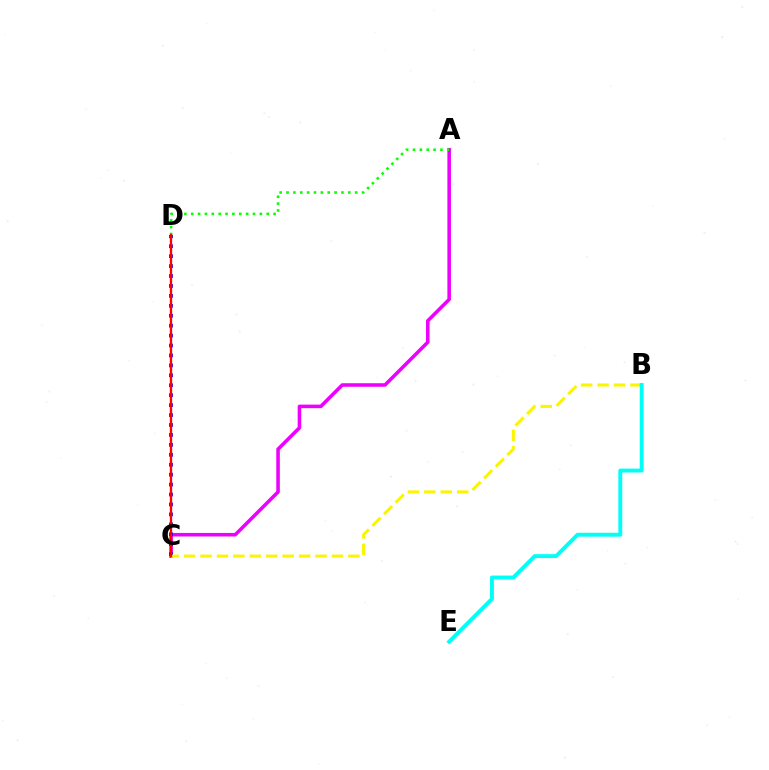{('A', 'C'): [{'color': '#ee00ff', 'line_style': 'solid', 'thickness': 2.56}], ('A', 'D'): [{'color': '#08ff00', 'line_style': 'dotted', 'thickness': 1.87}], ('C', 'D'): [{'color': '#0010ff', 'line_style': 'dotted', 'thickness': 2.7}, {'color': '#ff0000', 'line_style': 'solid', 'thickness': 1.68}], ('B', 'C'): [{'color': '#fcf500', 'line_style': 'dashed', 'thickness': 2.23}], ('B', 'E'): [{'color': '#00fff6', 'line_style': 'solid', 'thickness': 2.81}]}